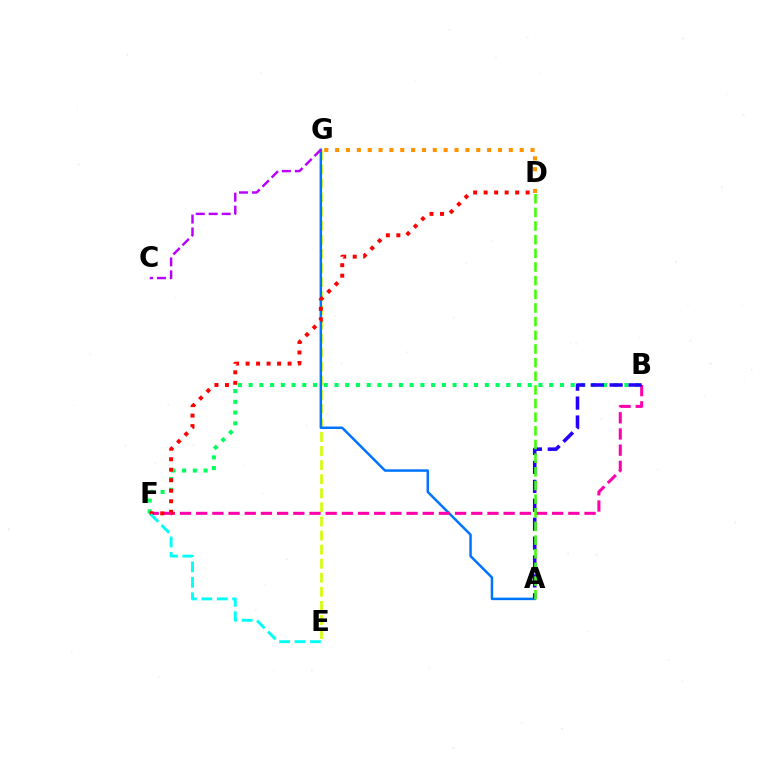{('E', 'G'): [{'color': '#d1ff00', 'line_style': 'dashed', 'thickness': 1.91}], ('A', 'G'): [{'color': '#0074ff', 'line_style': 'solid', 'thickness': 1.8}], ('B', 'F'): [{'color': '#00ff5c', 'line_style': 'dotted', 'thickness': 2.92}, {'color': '#ff00ac', 'line_style': 'dashed', 'thickness': 2.2}], ('A', 'B'): [{'color': '#2500ff', 'line_style': 'dashed', 'thickness': 2.57}], ('D', 'F'): [{'color': '#ff0000', 'line_style': 'dotted', 'thickness': 2.85}], ('E', 'F'): [{'color': '#00fff6', 'line_style': 'dashed', 'thickness': 2.1}], ('D', 'G'): [{'color': '#ff9400', 'line_style': 'dotted', 'thickness': 2.95}], ('A', 'D'): [{'color': '#3dff00', 'line_style': 'dashed', 'thickness': 1.85}], ('C', 'G'): [{'color': '#b900ff', 'line_style': 'dashed', 'thickness': 1.76}]}